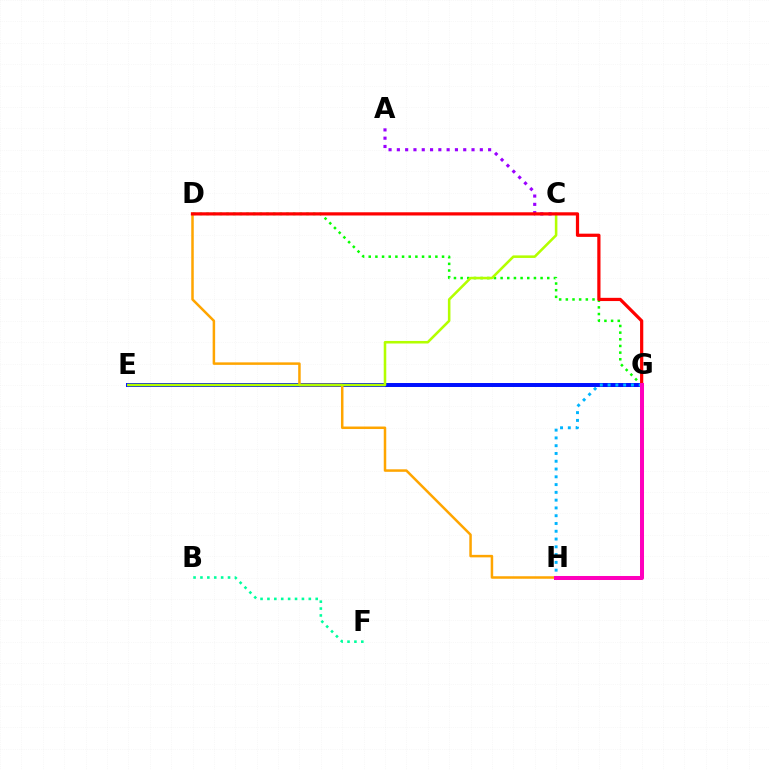{('D', 'G'): [{'color': '#08ff00', 'line_style': 'dotted', 'thickness': 1.81}, {'color': '#ff0000', 'line_style': 'solid', 'thickness': 2.32}], ('E', 'G'): [{'color': '#0010ff', 'line_style': 'solid', 'thickness': 2.86}], ('B', 'F'): [{'color': '#00ff9d', 'line_style': 'dotted', 'thickness': 1.87}], ('A', 'C'): [{'color': '#9b00ff', 'line_style': 'dotted', 'thickness': 2.25}], ('D', 'H'): [{'color': '#ffa500', 'line_style': 'solid', 'thickness': 1.8}], ('C', 'E'): [{'color': '#b3ff00', 'line_style': 'solid', 'thickness': 1.84}], ('G', 'H'): [{'color': '#00b5ff', 'line_style': 'dotted', 'thickness': 2.11}, {'color': '#ff00bd', 'line_style': 'solid', 'thickness': 2.89}]}